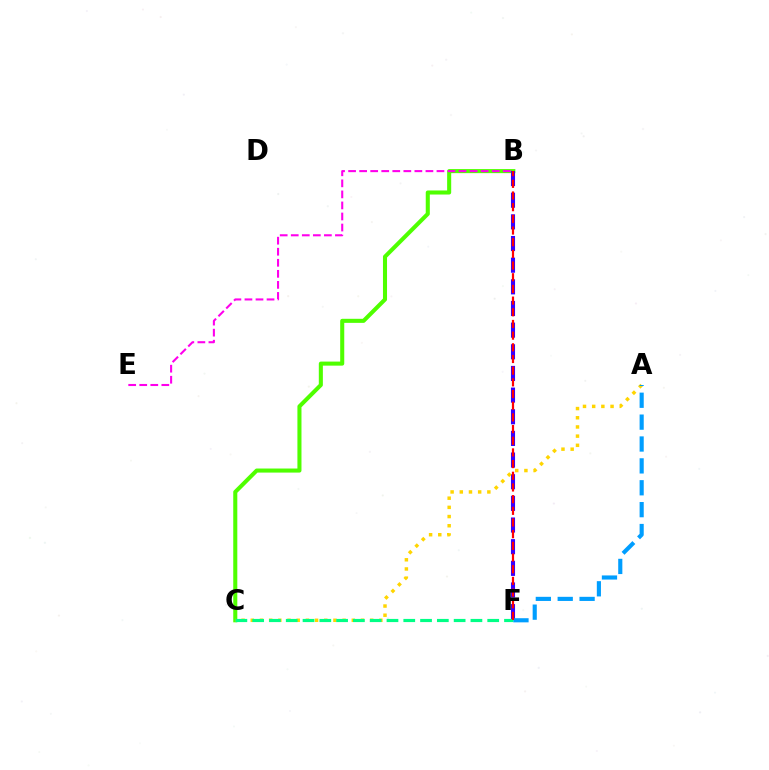{('B', 'C'): [{'color': '#4fff00', 'line_style': 'solid', 'thickness': 2.92}], ('B', 'F'): [{'color': '#3700ff', 'line_style': 'dashed', 'thickness': 2.94}, {'color': '#ff0000', 'line_style': 'dashed', 'thickness': 1.59}], ('A', 'C'): [{'color': '#ffd500', 'line_style': 'dotted', 'thickness': 2.5}], ('C', 'F'): [{'color': '#00ff86', 'line_style': 'dashed', 'thickness': 2.28}], ('A', 'F'): [{'color': '#009eff', 'line_style': 'dashed', 'thickness': 2.97}], ('B', 'E'): [{'color': '#ff00ed', 'line_style': 'dashed', 'thickness': 1.5}]}